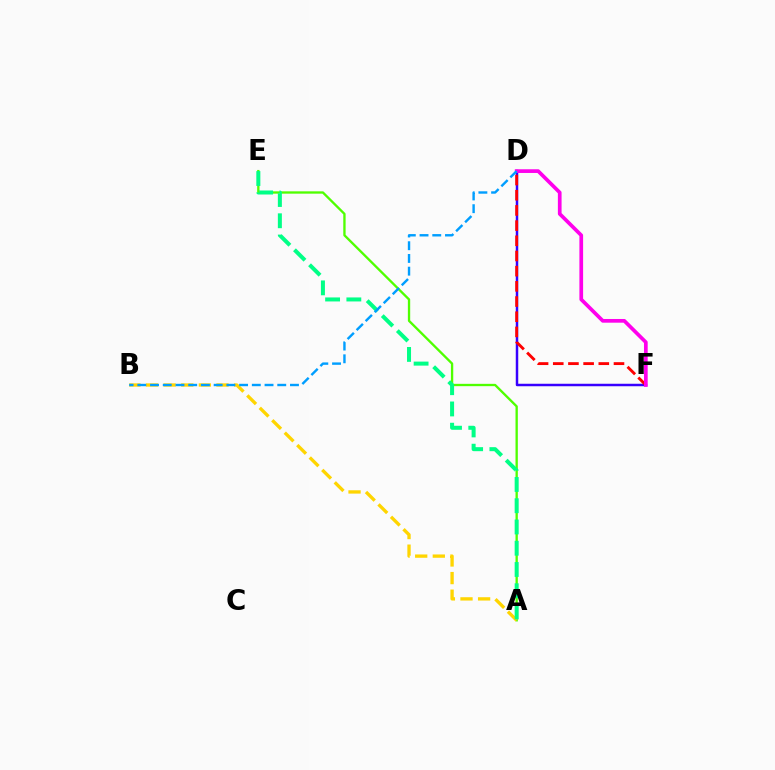{('D', 'F'): [{'color': '#3700ff', 'line_style': 'solid', 'thickness': 1.79}, {'color': '#ff0000', 'line_style': 'dashed', 'thickness': 2.06}, {'color': '#ff00ed', 'line_style': 'solid', 'thickness': 2.66}], ('A', 'E'): [{'color': '#4fff00', 'line_style': 'solid', 'thickness': 1.68}, {'color': '#00ff86', 'line_style': 'dashed', 'thickness': 2.89}], ('A', 'B'): [{'color': '#ffd500', 'line_style': 'dashed', 'thickness': 2.39}], ('B', 'D'): [{'color': '#009eff', 'line_style': 'dashed', 'thickness': 1.73}]}